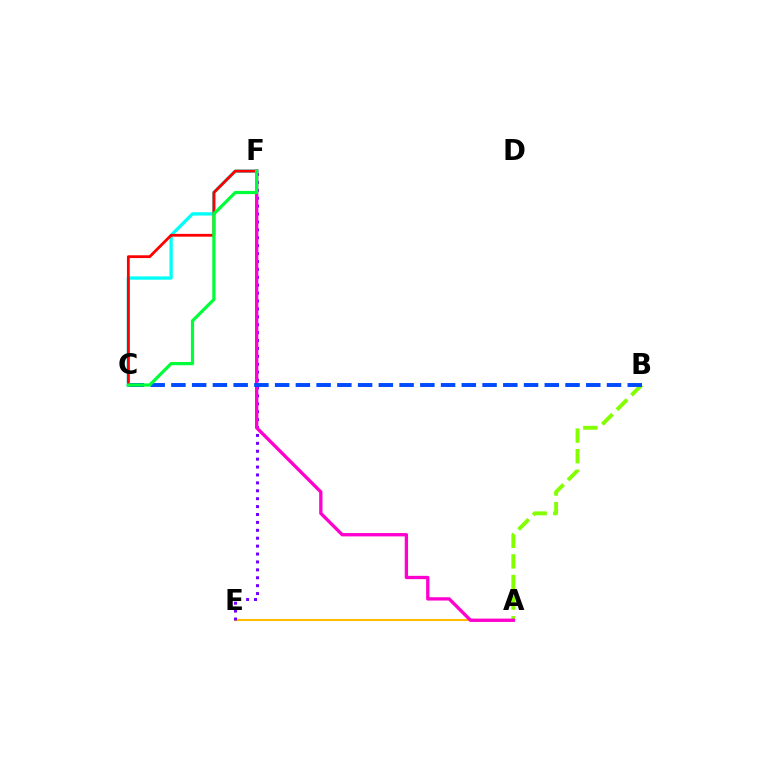{('C', 'F'): [{'color': '#00fff6', 'line_style': 'solid', 'thickness': 2.38}, {'color': '#ff0000', 'line_style': 'solid', 'thickness': 2.01}, {'color': '#00ff39', 'line_style': 'solid', 'thickness': 2.31}], ('A', 'E'): [{'color': '#ffbd00', 'line_style': 'solid', 'thickness': 1.51}], ('E', 'F'): [{'color': '#7200ff', 'line_style': 'dotted', 'thickness': 2.15}], ('A', 'B'): [{'color': '#84ff00', 'line_style': 'dashed', 'thickness': 2.8}], ('A', 'F'): [{'color': '#ff00cf', 'line_style': 'solid', 'thickness': 2.39}], ('B', 'C'): [{'color': '#004bff', 'line_style': 'dashed', 'thickness': 2.82}]}